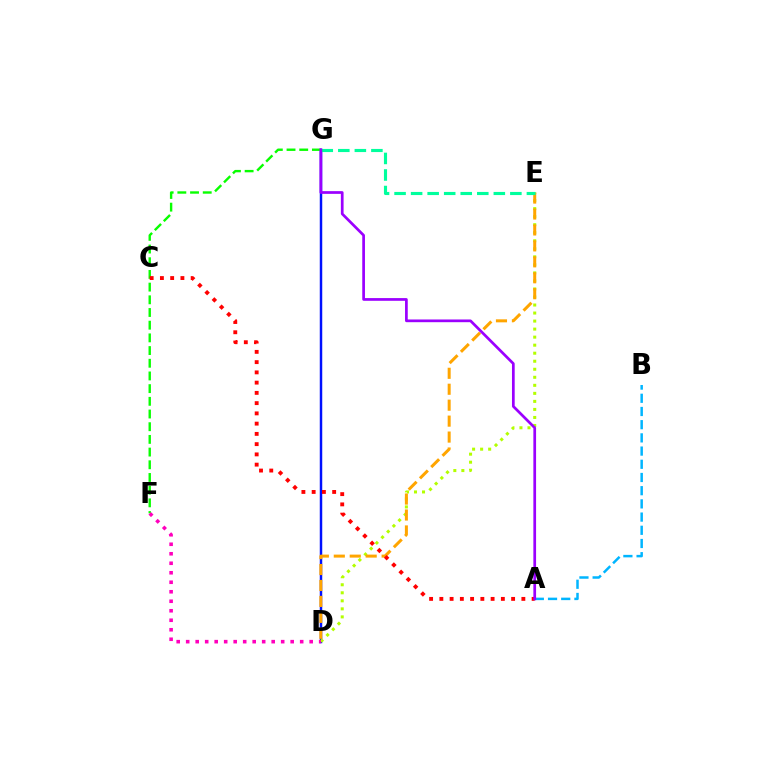{('D', 'G'): [{'color': '#0010ff', 'line_style': 'solid', 'thickness': 1.78}], ('A', 'B'): [{'color': '#00b5ff', 'line_style': 'dashed', 'thickness': 1.79}], ('F', 'G'): [{'color': '#08ff00', 'line_style': 'dashed', 'thickness': 1.72}], ('D', 'E'): [{'color': '#b3ff00', 'line_style': 'dotted', 'thickness': 2.18}, {'color': '#ffa500', 'line_style': 'dashed', 'thickness': 2.17}], ('A', 'C'): [{'color': '#ff0000', 'line_style': 'dotted', 'thickness': 2.79}], ('E', 'G'): [{'color': '#00ff9d', 'line_style': 'dashed', 'thickness': 2.25}], ('D', 'F'): [{'color': '#ff00bd', 'line_style': 'dotted', 'thickness': 2.58}], ('A', 'G'): [{'color': '#9b00ff', 'line_style': 'solid', 'thickness': 1.95}]}